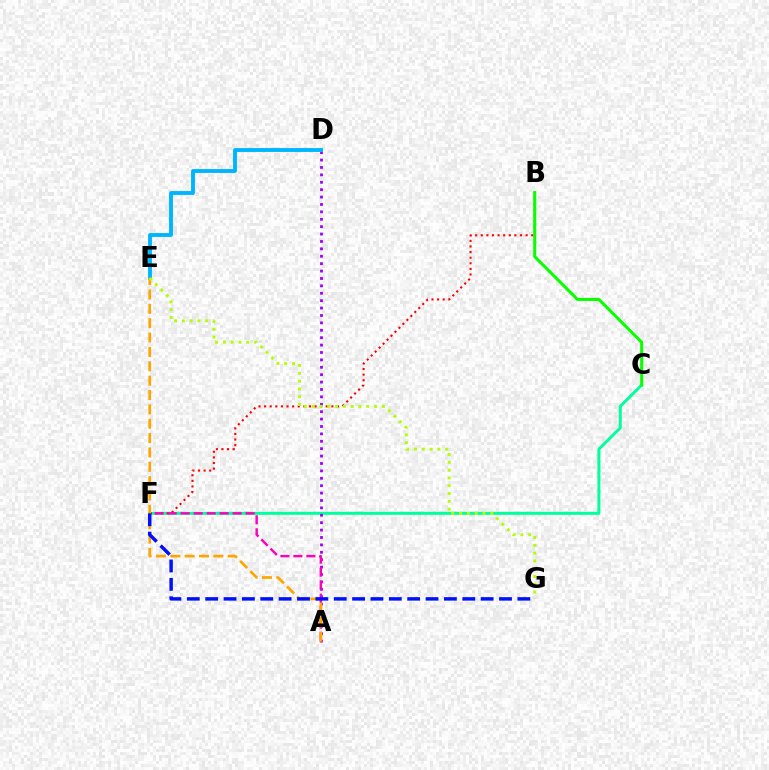{('C', 'F'): [{'color': '#00ff9d', 'line_style': 'solid', 'thickness': 2.14}], ('A', 'D'): [{'color': '#9b00ff', 'line_style': 'dotted', 'thickness': 2.01}], ('B', 'F'): [{'color': '#ff0000', 'line_style': 'dotted', 'thickness': 1.52}], ('D', 'E'): [{'color': '#00b5ff', 'line_style': 'solid', 'thickness': 2.79}], ('B', 'C'): [{'color': '#08ff00', 'line_style': 'solid', 'thickness': 2.17}], ('A', 'F'): [{'color': '#ff00bd', 'line_style': 'dashed', 'thickness': 1.77}], ('A', 'E'): [{'color': '#ffa500', 'line_style': 'dashed', 'thickness': 1.95}], ('F', 'G'): [{'color': '#0010ff', 'line_style': 'dashed', 'thickness': 2.49}], ('E', 'G'): [{'color': '#b3ff00', 'line_style': 'dotted', 'thickness': 2.12}]}